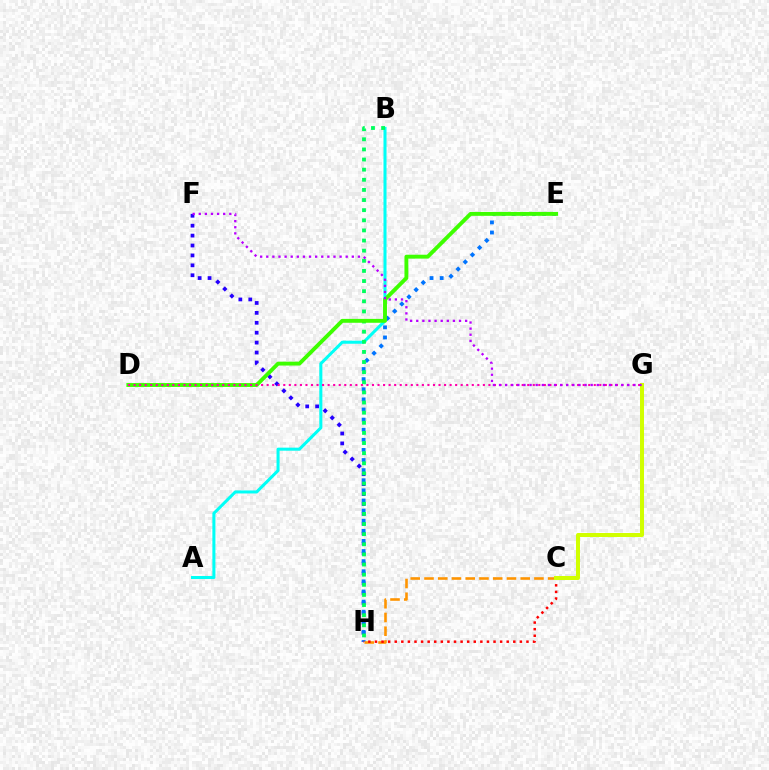{('A', 'B'): [{'color': '#00fff6', 'line_style': 'solid', 'thickness': 2.19}], ('F', 'H'): [{'color': '#2500ff', 'line_style': 'dotted', 'thickness': 2.69}], ('E', 'H'): [{'color': '#0074ff', 'line_style': 'dotted', 'thickness': 2.75}], ('B', 'H'): [{'color': '#00ff5c', 'line_style': 'dotted', 'thickness': 2.75}], ('C', 'H'): [{'color': '#ff9400', 'line_style': 'dashed', 'thickness': 1.87}, {'color': '#ff0000', 'line_style': 'dotted', 'thickness': 1.79}], ('C', 'G'): [{'color': '#d1ff00', 'line_style': 'solid', 'thickness': 2.89}], ('D', 'E'): [{'color': '#3dff00', 'line_style': 'solid', 'thickness': 2.8}], ('D', 'G'): [{'color': '#ff00ac', 'line_style': 'dotted', 'thickness': 1.51}], ('F', 'G'): [{'color': '#b900ff', 'line_style': 'dotted', 'thickness': 1.66}]}